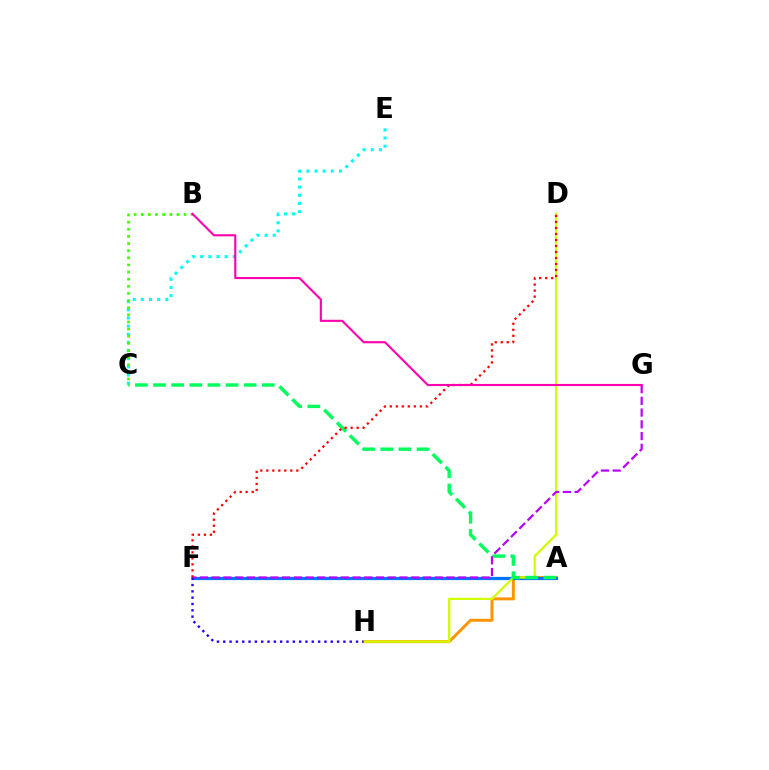{('A', 'H'): [{'color': '#ff9400', 'line_style': 'solid', 'thickness': 2.13}], ('C', 'E'): [{'color': '#00fff6', 'line_style': 'dotted', 'thickness': 2.21}], ('A', 'F'): [{'color': '#0074ff', 'line_style': 'solid', 'thickness': 2.33}], ('D', 'H'): [{'color': '#d1ff00', 'line_style': 'solid', 'thickness': 1.63}], ('A', 'C'): [{'color': '#00ff5c', 'line_style': 'dashed', 'thickness': 2.46}], ('B', 'C'): [{'color': '#3dff00', 'line_style': 'dotted', 'thickness': 1.94}], ('F', 'G'): [{'color': '#b900ff', 'line_style': 'dashed', 'thickness': 1.59}], ('F', 'H'): [{'color': '#2500ff', 'line_style': 'dotted', 'thickness': 1.72}], ('D', 'F'): [{'color': '#ff0000', 'line_style': 'dotted', 'thickness': 1.63}], ('B', 'G'): [{'color': '#ff00ac', 'line_style': 'solid', 'thickness': 1.52}]}